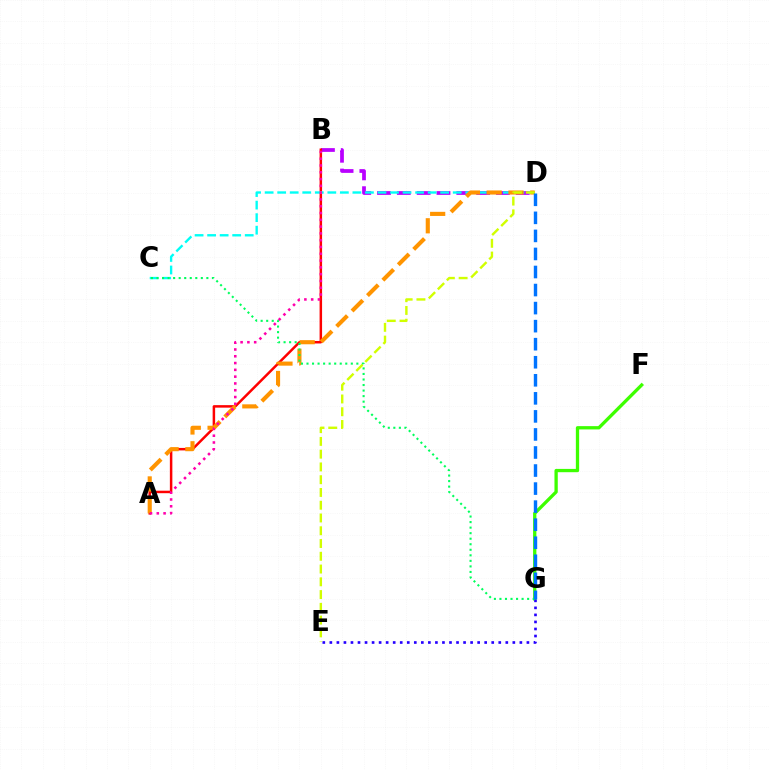{('F', 'G'): [{'color': '#3dff00', 'line_style': 'solid', 'thickness': 2.37}], ('B', 'D'): [{'color': '#b900ff', 'line_style': 'dashed', 'thickness': 2.69}], ('E', 'G'): [{'color': '#2500ff', 'line_style': 'dotted', 'thickness': 1.91}], ('A', 'B'): [{'color': '#ff0000', 'line_style': 'solid', 'thickness': 1.8}, {'color': '#ff00ac', 'line_style': 'dotted', 'thickness': 1.85}], ('C', 'D'): [{'color': '#00fff6', 'line_style': 'dashed', 'thickness': 1.7}], ('A', 'D'): [{'color': '#ff9400', 'line_style': 'dashed', 'thickness': 2.96}], ('C', 'G'): [{'color': '#00ff5c', 'line_style': 'dotted', 'thickness': 1.5}], ('D', 'E'): [{'color': '#d1ff00', 'line_style': 'dashed', 'thickness': 1.73}], ('D', 'G'): [{'color': '#0074ff', 'line_style': 'dashed', 'thickness': 2.45}]}